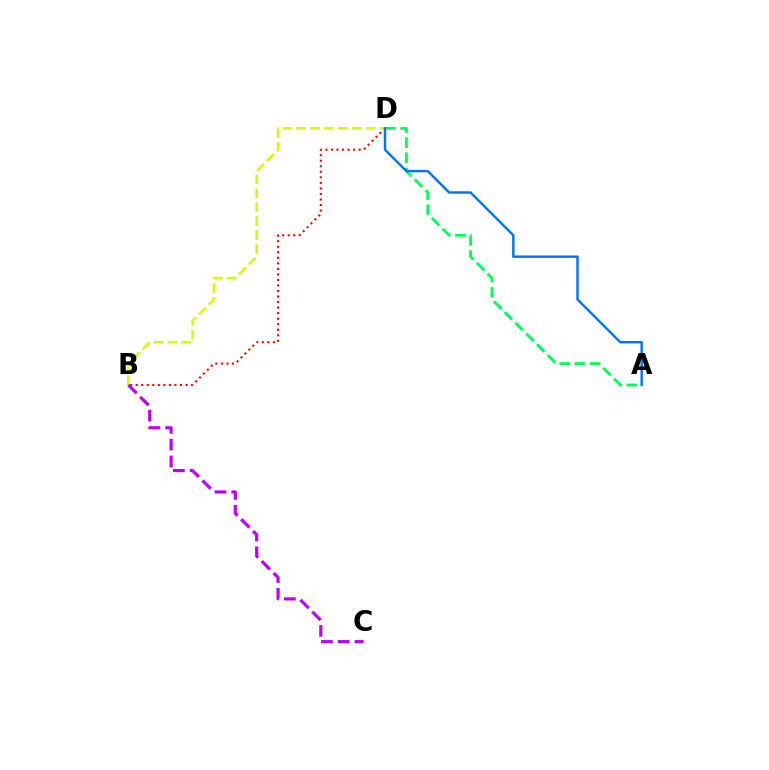{('B', 'D'): [{'color': '#ff0000', 'line_style': 'dotted', 'thickness': 1.5}, {'color': '#d1ff00', 'line_style': 'dashed', 'thickness': 1.88}], ('A', 'D'): [{'color': '#00ff5c', 'line_style': 'dashed', 'thickness': 2.07}, {'color': '#0074ff', 'line_style': 'solid', 'thickness': 1.76}], ('B', 'C'): [{'color': '#b900ff', 'line_style': 'dashed', 'thickness': 2.28}]}